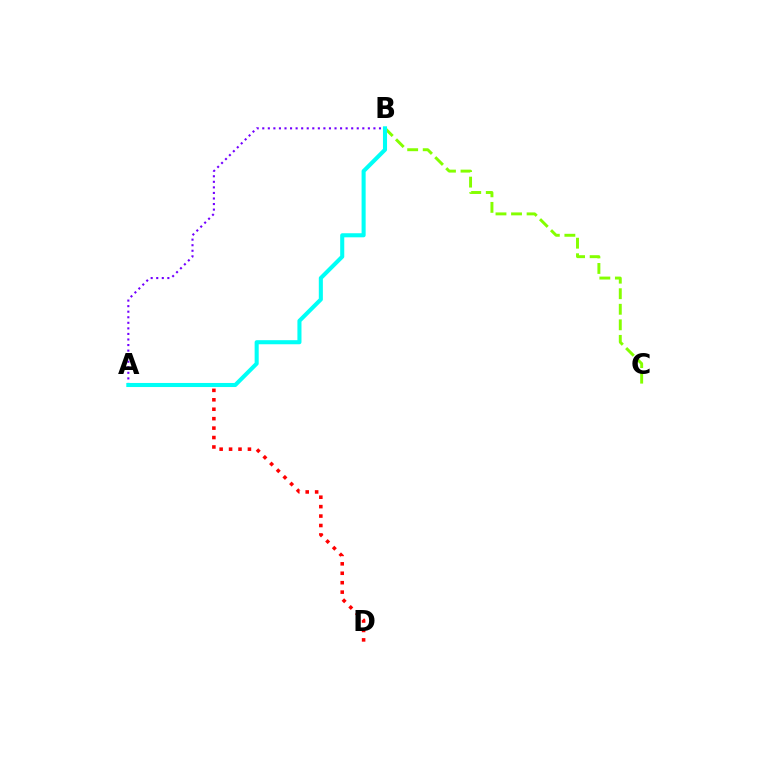{('B', 'C'): [{'color': '#84ff00', 'line_style': 'dashed', 'thickness': 2.11}], ('A', 'D'): [{'color': '#ff0000', 'line_style': 'dotted', 'thickness': 2.56}], ('A', 'B'): [{'color': '#7200ff', 'line_style': 'dotted', 'thickness': 1.51}, {'color': '#00fff6', 'line_style': 'solid', 'thickness': 2.93}]}